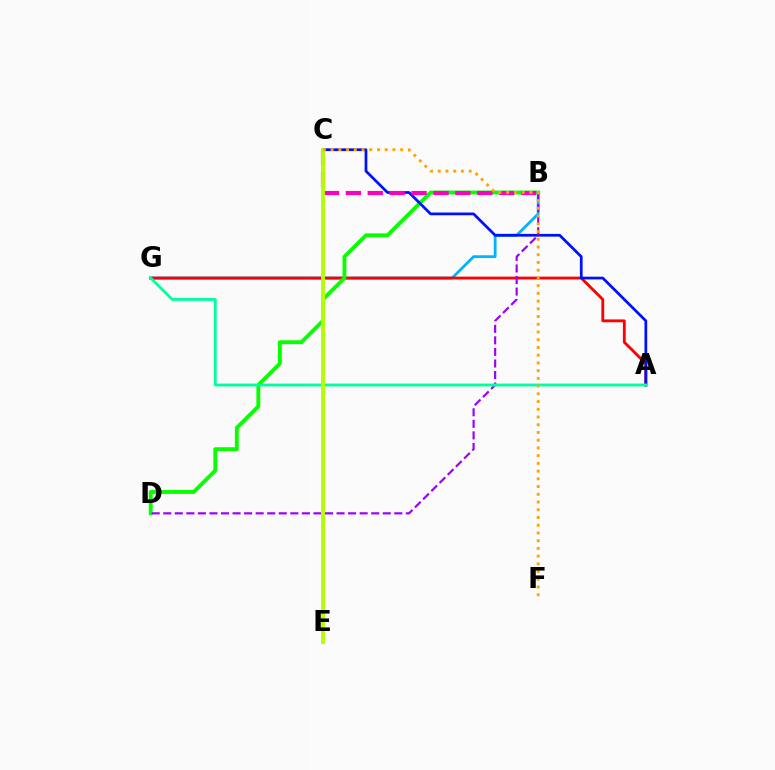{('B', 'G'): [{'color': '#00b5ff', 'line_style': 'solid', 'thickness': 2.02}], ('A', 'G'): [{'color': '#ff0000', 'line_style': 'solid', 'thickness': 2.04}, {'color': '#00ff9d', 'line_style': 'solid', 'thickness': 2.04}], ('B', 'D'): [{'color': '#08ff00', 'line_style': 'solid', 'thickness': 2.77}, {'color': '#9b00ff', 'line_style': 'dashed', 'thickness': 1.57}], ('A', 'C'): [{'color': '#0010ff', 'line_style': 'solid', 'thickness': 1.97}], ('B', 'C'): [{'color': '#ff00bd', 'line_style': 'dashed', 'thickness': 2.98}], ('C', 'E'): [{'color': '#b3ff00', 'line_style': 'solid', 'thickness': 2.8}], ('C', 'F'): [{'color': '#ffa500', 'line_style': 'dotted', 'thickness': 2.1}]}